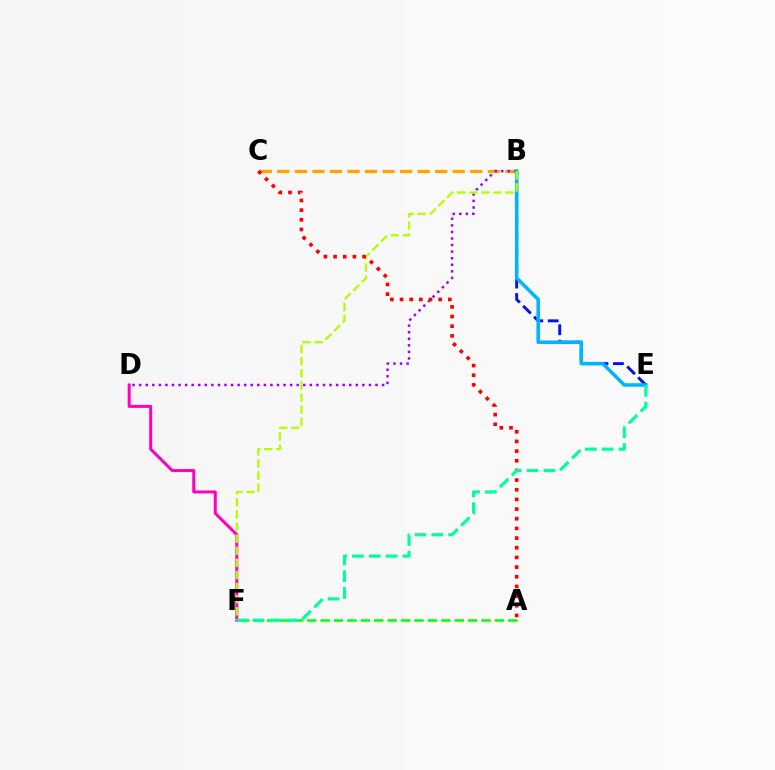{('B', 'C'): [{'color': '#ffa500', 'line_style': 'dashed', 'thickness': 2.38}], ('A', 'F'): [{'color': '#08ff00', 'line_style': 'dashed', 'thickness': 1.82}], ('B', 'D'): [{'color': '#9b00ff', 'line_style': 'dotted', 'thickness': 1.78}], ('B', 'E'): [{'color': '#0010ff', 'line_style': 'dashed', 'thickness': 2.1}, {'color': '#00b5ff', 'line_style': 'solid', 'thickness': 2.55}], ('D', 'F'): [{'color': '#ff00bd', 'line_style': 'solid', 'thickness': 2.17}], ('B', 'F'): [{'color': '#b3ff00', 'line_style': 'dashed', 'thickness': 1.64}], ('A', 'C'): [{'color': '#ff0000', 'line_style': 'dotted', 'thickness': 2.63}], ('E', 'F'): [{'color': '#00ff9d', 'line_style': 'dashed', 'thickness': 2.28}]}